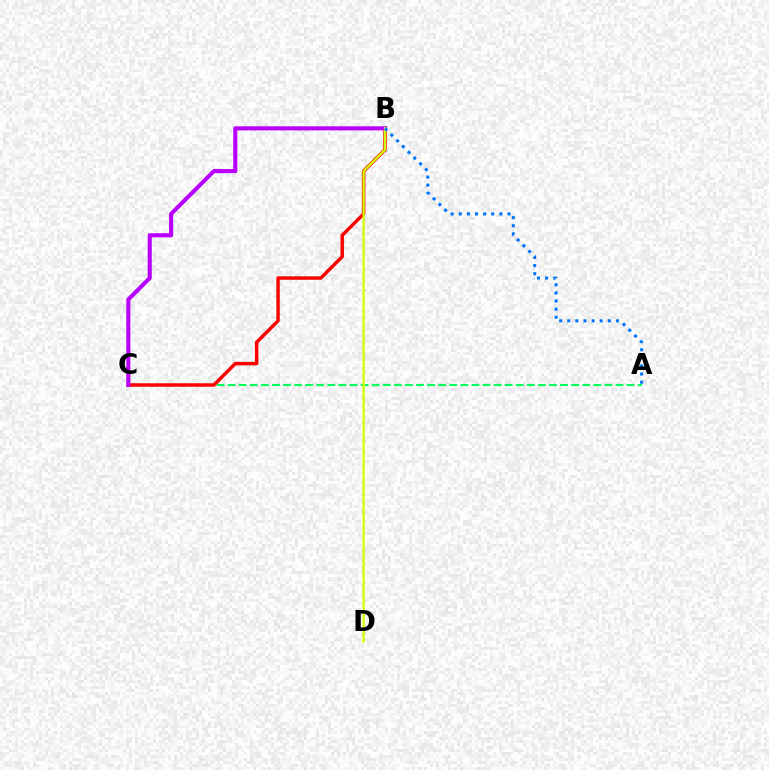{('A', 'C'): [{'color': '#00ff5c', 'line_style': 'dashed', 'thickness': 1.51}], ('B', 'C'): [{'color': '#ff0000', 'line_style': 'solid', 'thickness': 2.5}, {'color': '#b900ff', 'line_style': 'solid', 'thickness': 2.94}], ('B', 'D'): [{'color': '#d1ff00', 'line_style': 'solid', 'thickness': 1.63}], ('A', 'B'): [{'color': '#0074ff', 'line_style': 'dotted', 'thickness': 2.2}]}